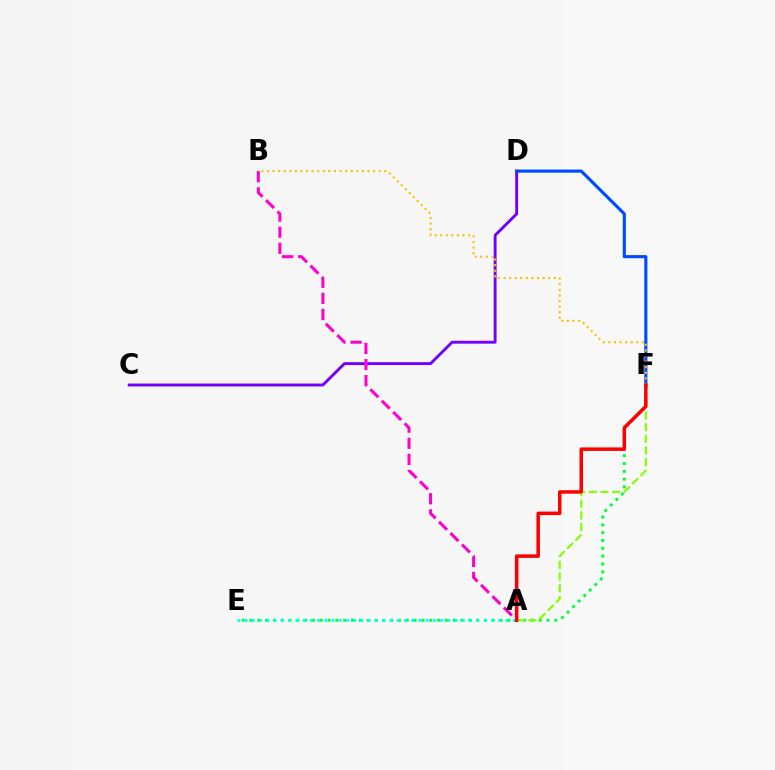{('C', 'D'): [{'color': '#7200ff', 'line_style': 'solid', 'thickness': 2.08}], ('E', 'F'): [{'color': '#00ff39', 'line_style': 'dotted', 'thickness': 2.12}], ('A', 'F'): [{'color': '#84ff00', 'line_style': 'dashed', 'thickness': 1.59}, {'color': '#ff0000', 'line_style': 'solid', 'thickness': 2.52}], ('D', 'F'): [{'color': '#004bff', 'line_style': 'solid', 'thickness': 2.25}], ('B', 'F'): [{'color': '#ffbd00', 'line_style': 'dotted', 'thickness': 1.52}], ('A', 'B'): [{'color': '#ff00cf', 'line_style': 'dashed', 'thickness': 2.19}], ('A', 'E'): [{'color': '#00fff6', 'line_style': 'dotted', 'thickness': 1.97}]}